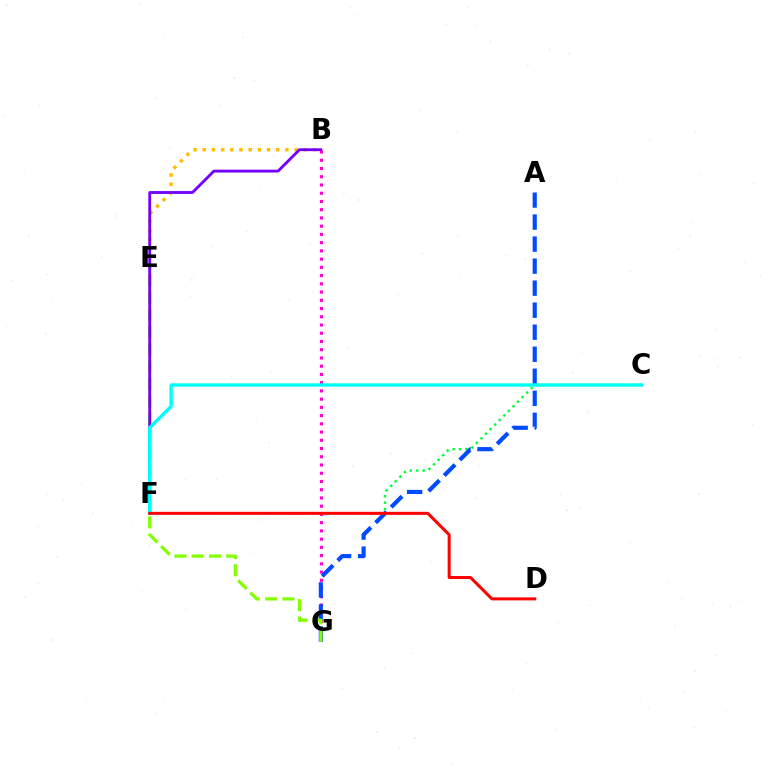{('B', 'E'): [{'color': '#ffbd00', 'line_style': 'dotted', 'thickness': 2.49}], ('C', 'F'): [{'color': '#00ff39', 'line_style': 'dotted', 'thickness': 1.76}, {'color': '#00fff6', 'line_style': 'solid', 'thickness': 2.43}], ('B', 'G'): [{'color': '#ff00cf', 'line_style': 'dotted', 'thickness': 2.24}], ('A', 'G'): [{'color': '#004bff', 'line_style': 'dashed', 'thickness': 2.99}], ('E', 'G'): [{'color': '#84ff00', 'line_style': 'dashed', 'thickness': 2.35}], ('B', 'F'): [{'color': '#7200ff', 'line_style': 'solid', 'thickness': 2.05}], ('D', 'F'): [{'color': '#ff0000', 'line_style': 'solid', 'thickness': 2.17}]}